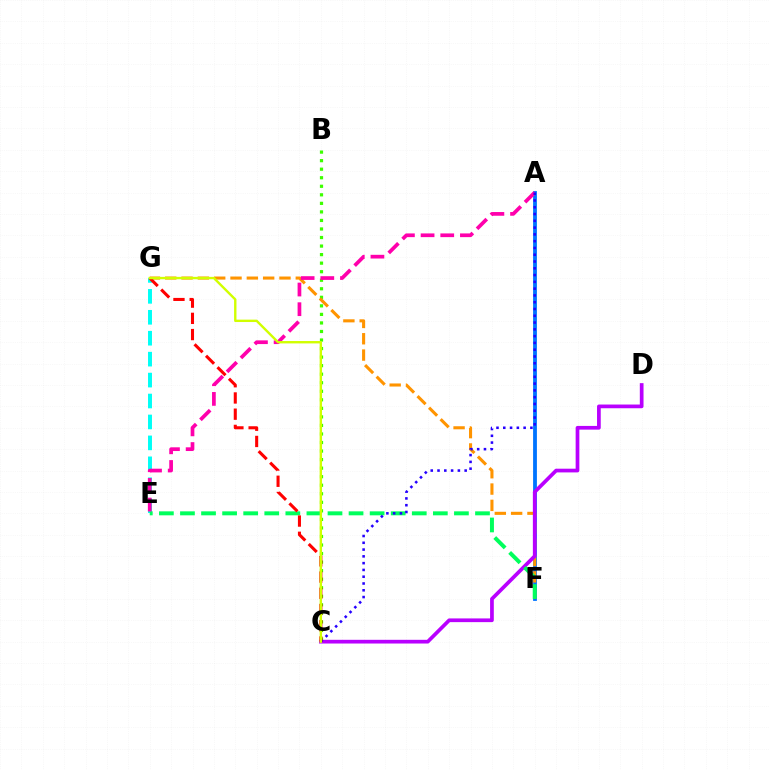{('B', 'C'): [{'color': '#3dff00', 'line_style': 'dotted', 'thickness': 2.32}], ('E', 'G'): [{'color': '#00fff6', 'line_style': 'dashed', 'thickness': 2.84}], ('A', 'F'): [{'color': '#0074ff', 'line_style': 'solid', 'thickness': 2.74}], ('F', 'G'): [{'color': '#ff9400', 'line_style': 'dashed', 'thickness': 2.22}], ('C', 'D'): [{'color': '#b900ff', 'line_style': 'solid', 'thickness': 2.67}], ('E', 'F'): [{'color': '#00ff5c', 'line_style': 'dashed', 'thickness': 2.86}], ('A', 'E'): [{'color': '#ff00ac', 'line_style': 'dashed', 'thickness': 2.67}], ('A', 'C'): [{'color': '#2500ff', 'line_style': 'dotted', 'thickness': 1.84}], ('C', 'G'): [{'color': '#ff0000', 'line_style': 'dashed', 'thickness': 2.2}, {'color': '#d1ff00', 'line_style': 'solid', 'thickness': 1.72}]}